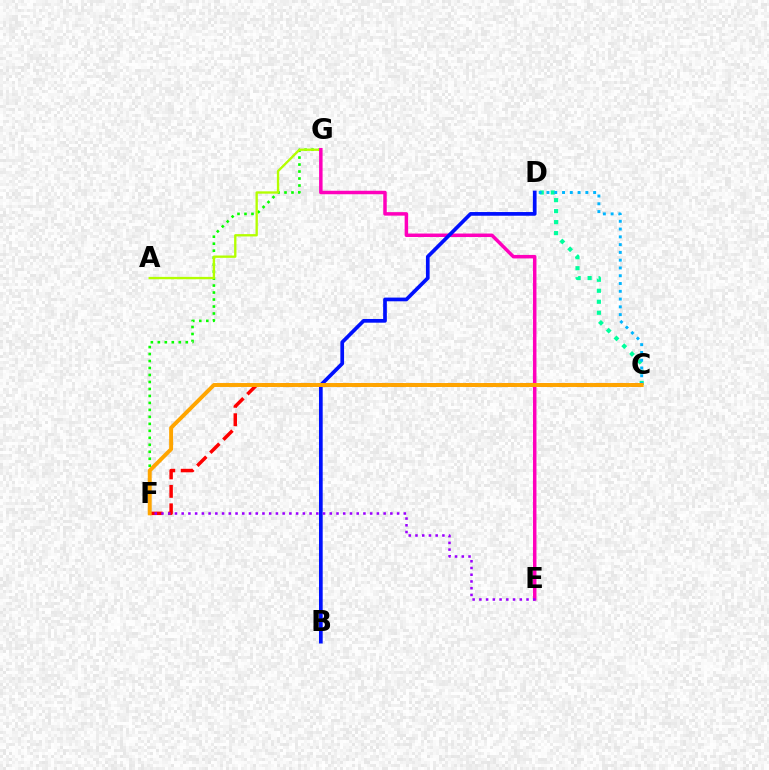{('F', 'G'): [{'color': '#08ff00', 'line_style': 'dotted', 'thickness': 1.9}], ('C', 'D'): [{'color': '#00ff9d', 'line_style': 'dotted', 'thickness': 2.99}, {'color': '#00b5ff', 'line_style': 'dotted', 'thickness': 2.11}], ('A', 'G'): [{'color': '#b3ff00', 'line_style': 'solid', 'thickness': 1.68}], ('C', 'F'): [{'color': '#ff0000', 'line_style': 'dashed', 'thickness': 2.51}, {'color': '#ffa500', 'line_style': 'solid', 'thickness': 2.84}], ('E', 'G'): [{'color': '#ff00bd', 'line_style': 'solid', 'thickness': 2.51}], ('B', 'D'): [{'color': '#0010ff', 'line_style': 'solid', 'thickness': 2.66}], ('E', 'F'): [{'color': '#9b00ff', 'line_style': 'dotted', 'thickness': 1.83}]}